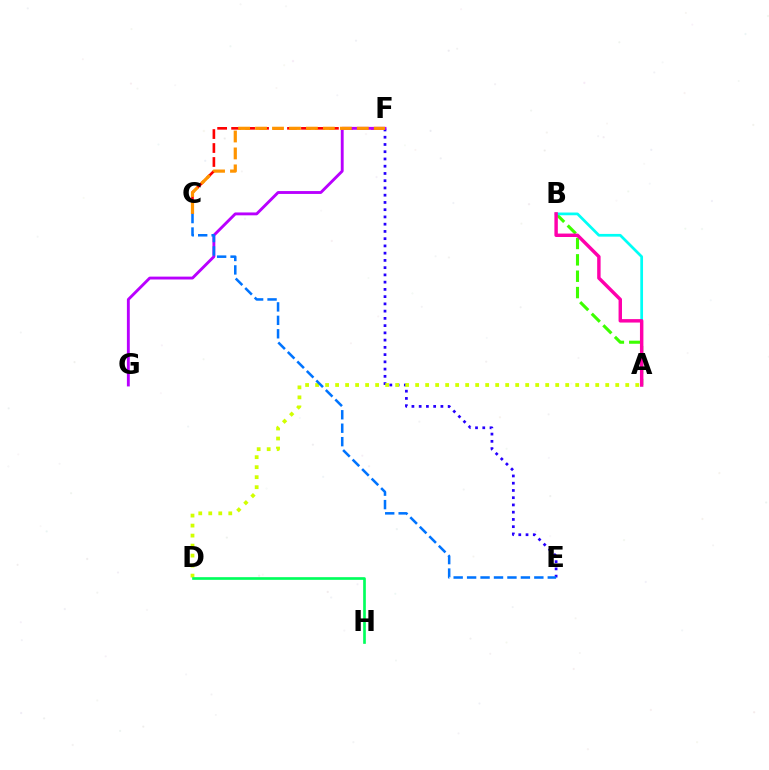{('A', 'B'): [{'color': '#3dff00', 'line_style': 'dashed', 'thickness': 2.22}, {'color': '#00fff6', 'line_style': 'solid', 'thickness': 1.96}, {'color': '#ff00ac', 'line_style': 'solid', 'thickness': 2.47}], ('C', 'F'): [{'color': '#ff0000', 'line_style': 'dashed', 'thickness': 1.9}, {'color': '#ff9400', 'line_style': 'dashed', 'thickness': 2.3}], ('E', 'F'): [{'color': '#2500ff', 'line_style': 'dotted', 'thickness': 1.97}], ('F', 'G'): [{'color': '#b900ff', 'line_style': 'solid', 'thickness': 2.07}], ('A', 'D'): [{'color': '#d1ff00', 'line_style': 'dotted', 'thickness': 2.72}], ('C', 'E'): [{'color': '#0074ff', 'line_style': 'dashed', 'thickness': 1.83}], ('D', 'H'): [{'color': '#00ff5c', 'line_style': 'solid', 'thickness': 1.92}]}